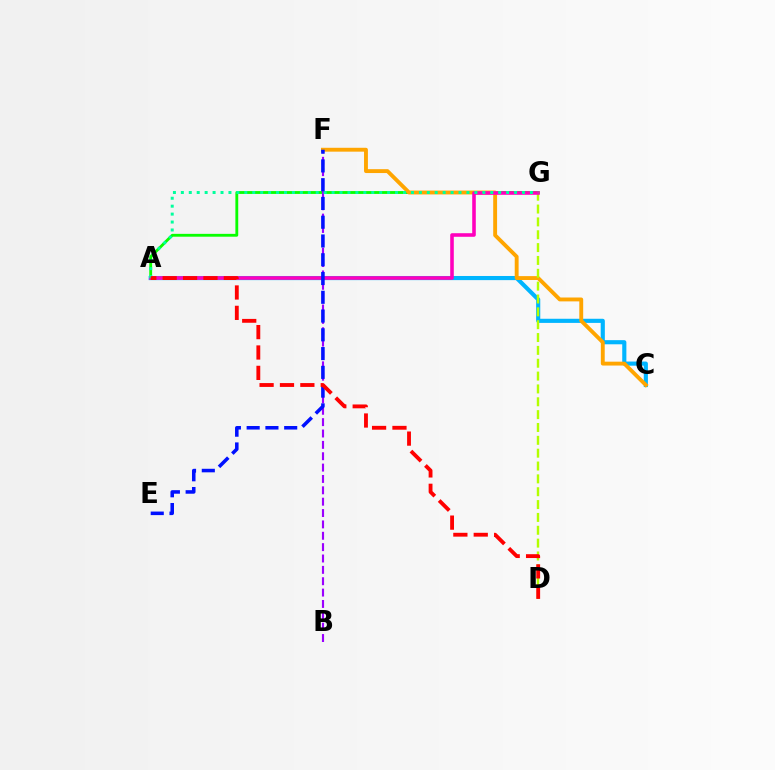{('A', 'G'): [{'color': '#08ff00', 'line_style': 'solid', 'thickness': 2.05}, {'color': '#ff00bd', 'line_style': 'solid', 'thickness': 2.58}, {'color': '#00ff9d', 'line_style': 'dotted', 'thickness': 2.16}], ('A', 'C'): [{'color': '#00b5ff', 'line_style': 'solid', 'thickness': 2.98}], ('C', 'F'): [{'color': '#ffa500', 'line_style': 'solid', 'thickness': 2.79}], ('D', 'G'): [{'color': '#b3ff00', 'line_style': 'dashed', 'thickness': 1.75}], ('B', 'F'): [{'color': '#9b00ff', 'line_style': 'dashed', 'thickness': 1.54}], ('E', 'F'): [{'color': '#0010ff', 'line_style': 'dashed', 'thickness': 2.55}], ('A', 'D'): [{'color': '#ff0000', 'line_style': 'dashed', 'thickness': 2.77}]}